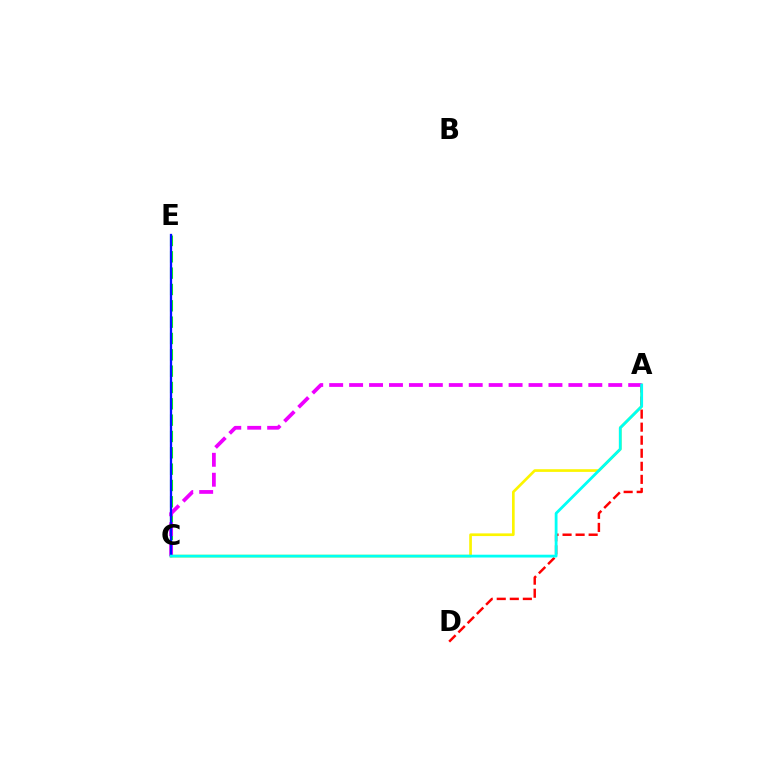{('A', 'C'): [{'color': '#fcf500', 'line_style': 'solid', 'thickness': 1.93}, {'color': '#ee00ff', 'line_style': 'dashed', 'thickness': 2.71}, {'color': '#00fff6', 'line_style': 'solid', 'thickness': 2.02}], ('C', 'E'): [{'color': '#08ff00', 'line_style': 'dashed', 'thickness': 2.22}, {'color': '#0010ff', 'line_style': 'solid', 'thickness': 1.65}], ('A', 'D'): [{'color': '#ff0000', 'line_style': 'dashed', 'thickness': 1.77}]}